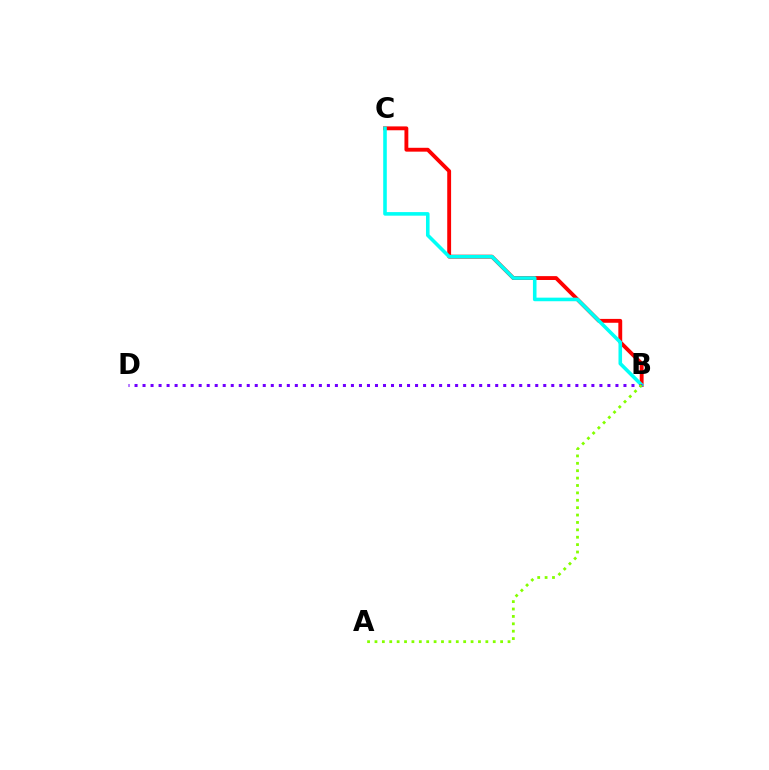{('B', 'C'): [{'color': '#ff0000', 'line_style': 'solid', 'thickness': 2.78}, {'color': '#00fff6', 'line_style': 'solid', 'thickness': 2.58}], ('B', 'D'): [{'color': '#7200ff', 'line_style': 'dotted', 'thickness': 2.18}], ('A', 'B'): [{'color': '#84ff00', 'line_style': 'dotted', 'thickness': 2.01}]}